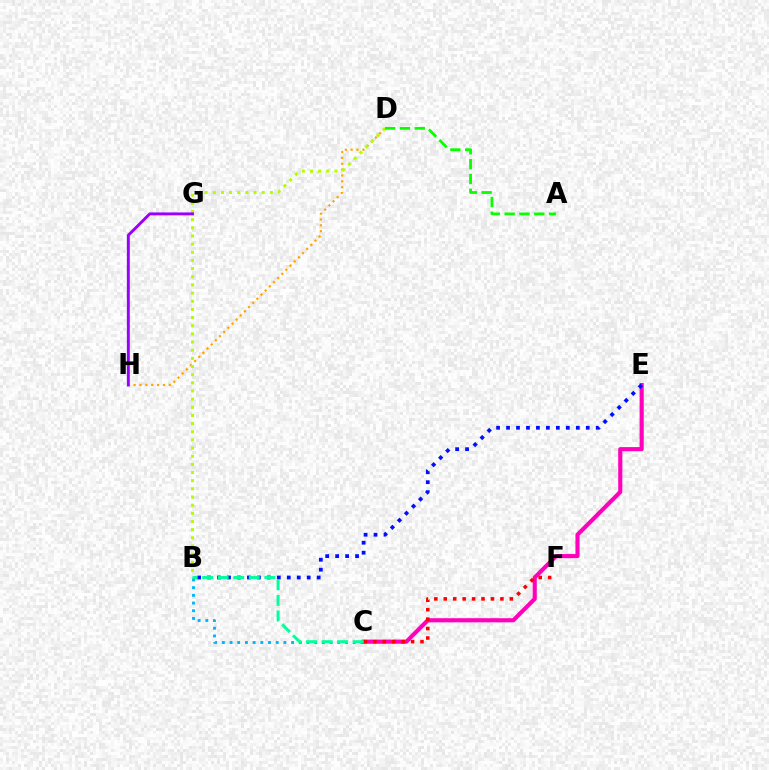{('D', 'H'): [{'color': '#ffa500', 'line_style': 'dotted', 'thickness': 1.59}], ('C', 'E'): [{'color': '#ff00bd', 'line_style': 'solid', 'thickness': 2.97}], ('B', 'D'): [{'color': '#b3ff00', 'line_style': 'dotted', 'thickness': 2.22}], ('B', 'C'): [{'color': '#00b5ff', 'line_style': 'dotted', 'thickness': 2.09}, {'color': '#00ff9d', 'line_style': 'dashed', 'thickness': 2.11}], ('B', 'E'): [{'color': '#0010ff', 'line_style': 'dotted', 'thickness': 2.71}], ('C', 'F'): [{'color': '#ff0000', 'line_style': 'dotted', 'thickness': 2.56}], ('G', 'H'): [{'color': '#9b00ff', 'line_style': 'solid', 'thickness': 2.11}], ('A', 'D'): [{'color': '#08ff00', 'line_style': 'dashed', 'thickness': 2.01}]}